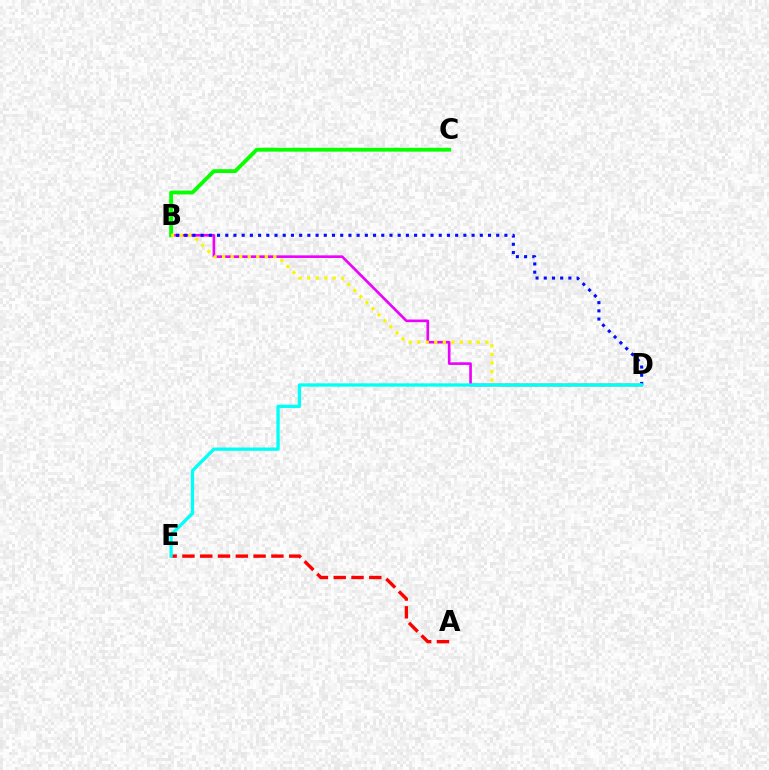{('A', 'E'): [{'color': '#ff0000', 'line_style': 'dashed', 'thickness': 2.42}], ('B', 'D'): [{'color': '#ee00ff', 'line_style': 'solid', 'thickness': 1.89}, {'color': '#0010ff', 'line_style': 'dotted', 'thickness': 2.23}, {'color': '#fcf500', 'line_style': 'dotted', 'thickness': 2.32}], ('B', 'C'): [{'color': '#08ff00', 'line_style': 'solid', 'thickness': 2.77}], ('D', 'E'): [{'color': '#00fff6', 'line_style': 'solid', 'thickness': 2.37}]}